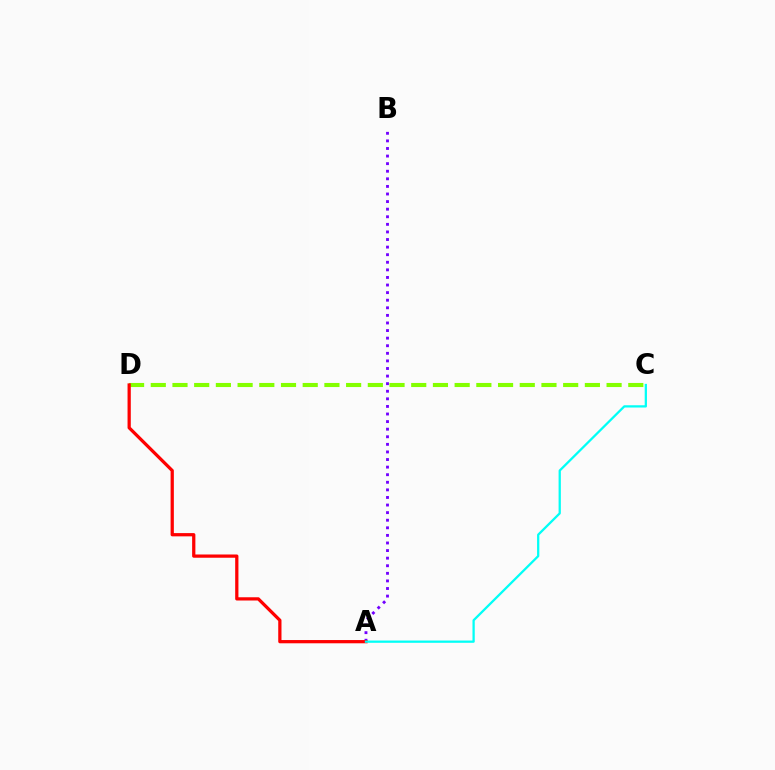{('C', 'D'): [{'color': '#84ff00', 'line_style': 'dashed', 'thickness': 2.95}], ('A', 'B'): [{'color': '#7200ff', 'line_style': 'dotted', 'thickness': 2.06}], ('A', 'D'): [{'color': '#ff0000', 'line_style': 'solid', 'thickness': 2.34}], ('A', 'C'): [{'color': '#00fff6', 'line_style': 'solid', 'thickness': 1.63}]}